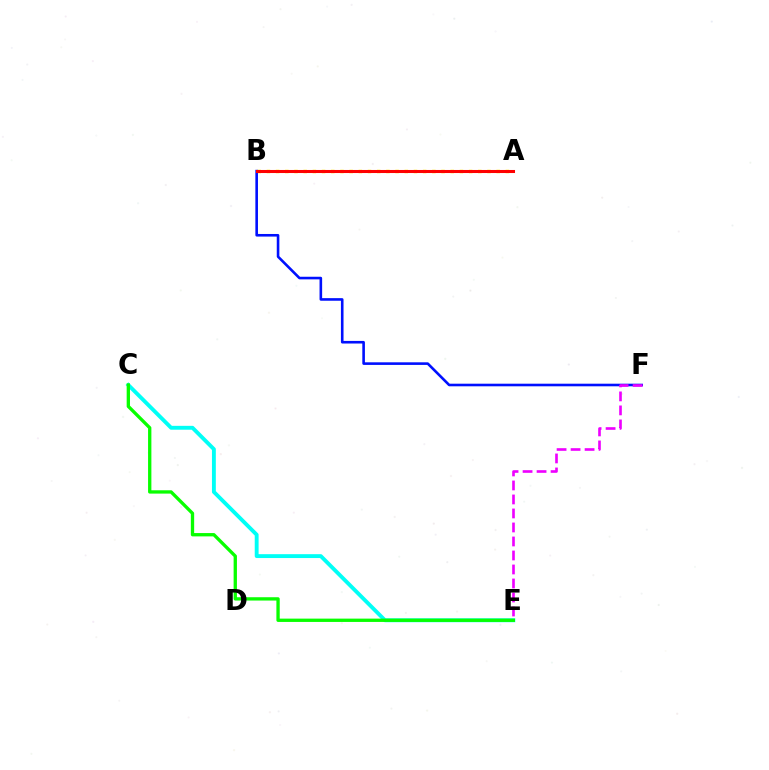{('A', 'B'): [{'color': '#fcf500', 'line_style': 'dotted', 'thickness': 2.5}, {'color': '#ff0000', 'line_style': 'solid', 'thickness': 2.2}], ('C', 'E'): [{'color': '#00fff6', 'line_style': 'solid', 'thickness': 2.79}, {'color': '#08ff00', 'line_style': 'solid', 'thickness': 2.39}], ('B', 'F'): [{'color': '#0010ff', 'line_style': 'solid', 'thickness': 1.88}], ('E', 'F'): [{'color': '#ee00ff', 'line_style': 'dashed', 'thickness': 1.9}]}